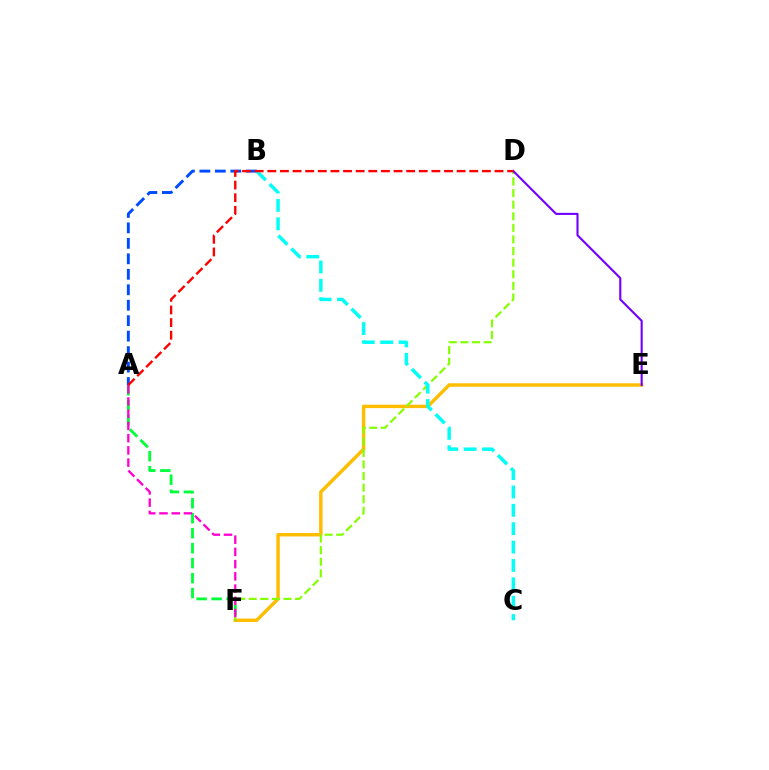{('E', 'F'): [{'color': '#ffbd00', 'line_style': 'solid', 'thickness': 2.47}], ('D', 'F'): [{'color': '#84ff00', 'line_style': 'dashed', 'thickness': 1.57}], ('A', 'F'): [{'color': '#00ff39', 'line_style': 'dashed', 'thickness': 2.03}, {'color': '#ff00cf', 'line_style': 'dashed', 'thickness': 1.66}], ('D', 'E'): [{'color': '#7200ff', 'line_style': 'solid', 'thickness': 1.52}], ('A', 'B'): [{'color': '#004bff', 'line_style': 'dashed', 'thickness': 2.1}], ('B', 'C'): [{'color': '#00fff6', 'line_style': 'dashed', 'thickness': 2.5}], ('A', 'D'): [{'color': '#ff0000', 'line_style': 'dashed', 'thickness': 1.71}]}